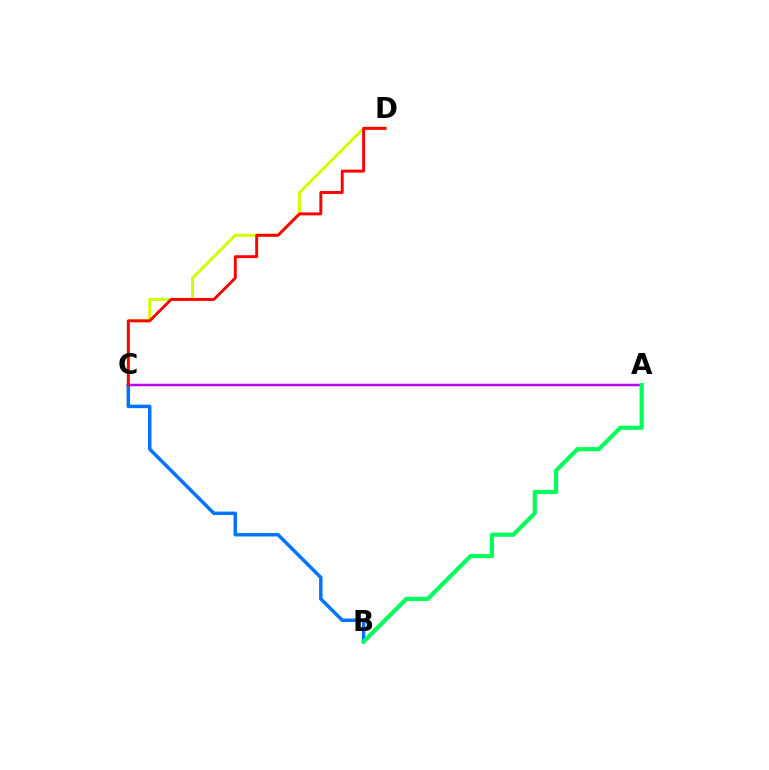{('C', 'D'): [{'color': '#d1ff00', 'line_style': 'solid', 'thickness': 2.15}, {'color': '#ff0000', 'line_style': 'solid', 'thickness': 2.1}], ('A', 'C'): [{'color': '#b900ff', 'line_style': 'solid', 'thickness': 1.79}], ('B', 'C'): [{'color': '#0074ff', 'line_style': 'solid', 'thickness': 2.51}], ('A', 'B'): [{'color': '#00ff5c', 'line_style': 'solid', 'thickness': 2.99}]}